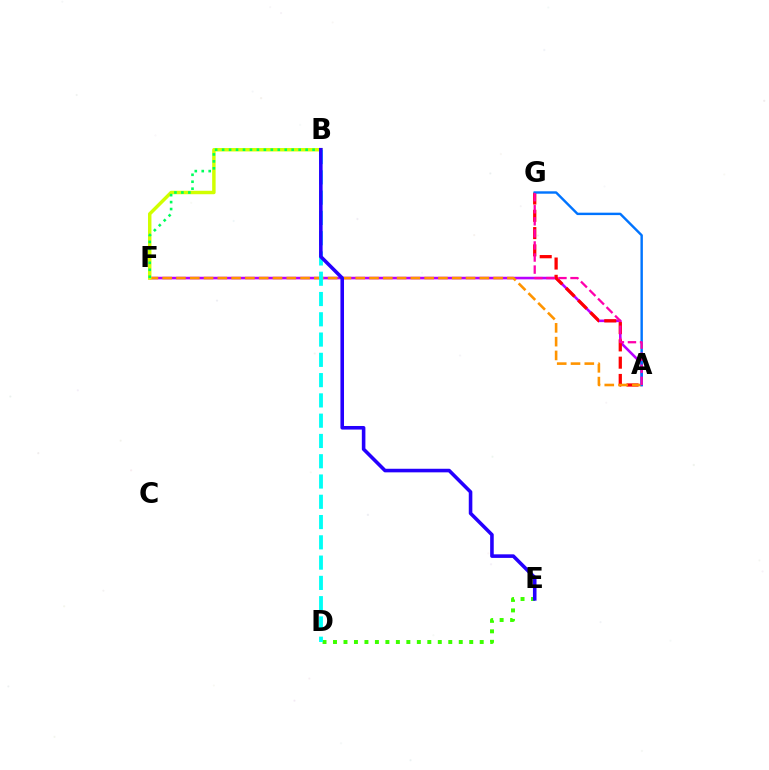{('A', 'F'): [{'color': '#b900ff', 'line_style': 'solid', 'thickness': 1.86}, {'color': '#ff9400', 'line_style': 'dashed', 'thickness': 1.87}], ('A', 'G'): [{'color': '#ff0000', 'line_style': 'dashed', 'thickness': 2.35}, {'color': '#0074ff', 'line_style': 'solid', 'thickness': 1.74}, {'color': '#ff00ac', 'line_style': 'dashed', 'thickness': 1.64}], ('D', 'E'): [{'color': '#3dff00', 'line_style': 'dotted', 'thickness': 2.85}], ('B', 'F'): [{'color': '#d1ff00', 'line_style': 'solid', 'thickness': 2.49}, {'color': '#00ff5c', 'line_style': 'dotted', 'thickness': 1.89}], ('B', 'D'): [{'color': '#00fff6', 'line_style': 'dashed', 'thickness': 2.75}], ('B', 'E'): [{'color': '#2500ff', 'line_style': 'solid', 'thickness': 2.58}]}